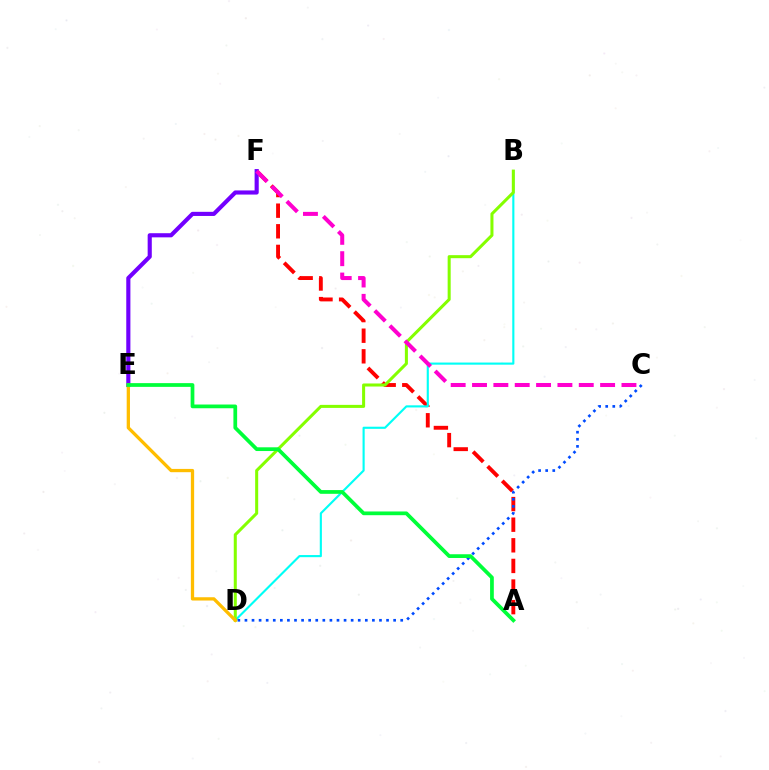{('A', 'F'): [{'color': '#ff0000', 'line_style': 'dashed', 'thickness': 2.8}], ('B', 'D'): [{'color': '#00fff6', 'line_style': 'solid', 'thickness': 1.53}, {'color': '#84ff00', 'line_style': 'solid', 'thickness': 2.19}], ('C', 'D'): [{'color': '#004bff', 'line_style': 'dotted', 'thickness': 1.92}], ('E', 'F'): [{'color': '#7200ff', 'line_style': 'solid', 'thickness': 2.98}], ('D', 'E'): [{'color': '#ffbd00', 'line_style': 'solid', 'thickness': 2.36}], ('C', 'F'): [{'color': '#ff00cf', 'line_style': 'dashed', 'thickness': 2.9}], ('A', 'E'): [{'color': '#00ff39', 'line_style': 'solid', 'thickness': 2.69}]}